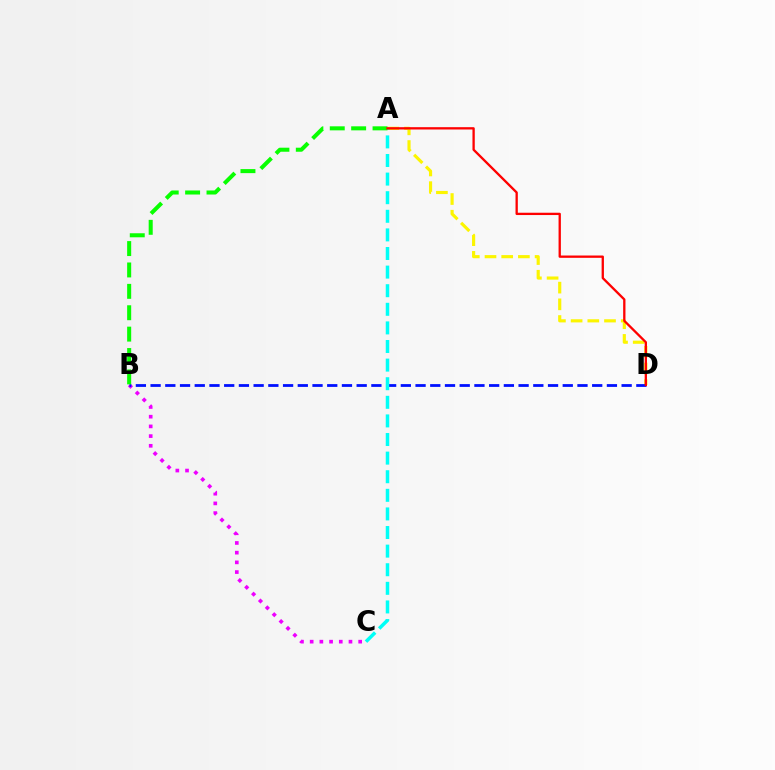{('A', 'D'): [{'color': '#fcf500', 'line_style': 'dashed', 'thickness': 2.27}, {'color': '#ff0000', 'line_style': 'solid', 'thickness': 1.66}], ('B', 'C'): [{'color': '#ee00ff', 'line_style': 'dotted', 'thickness': 2.64}], ('B', 'D'): [{'color': '#0010ff', 'line_style': 'dashed', 'thickness': 2.0}], ('A', 'C'): [{'color': '#00fff6', 'line_style': 'dashed', 'thickness': 2.53}], ('A', 'B'): [{'color': '#08ff00', 'line_style': 'dashed', 'thickness': 2.91}]}